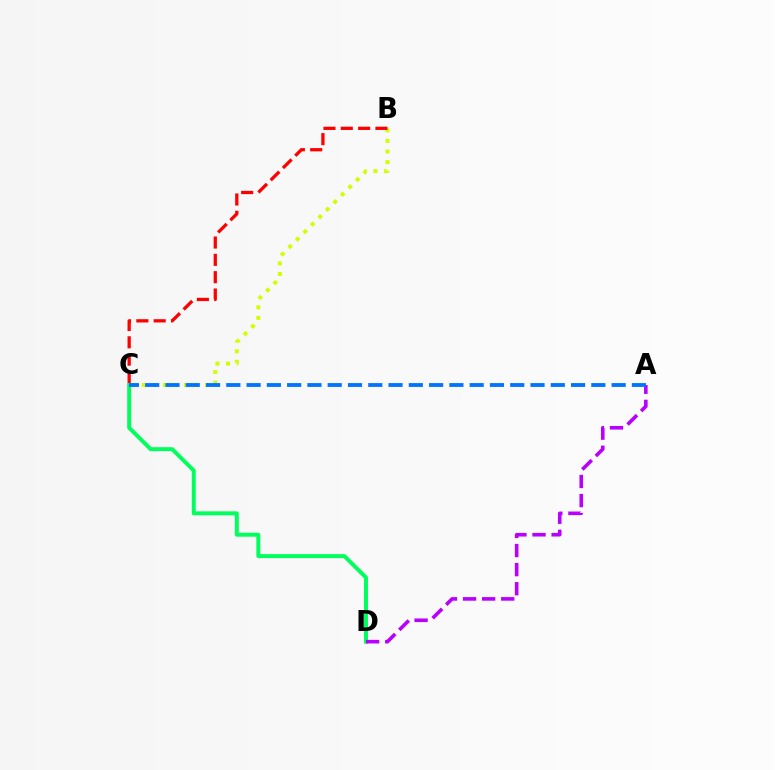{('B', 'C'): [{'color': '#d1ff00', 'line_style': 'dotted', 'thickness': 2.87}, {'color': '#ff0000', 'line_style': 'dashed', 'thickness': 2.35}], ('C', 'D'): [{'color': '#00ff5c', 'line_style': 'solid', 'thickness': 2.84}], ('A', 'D'): [{'color': '#b900ff', 'line_style': 'dashed', 'thickness': 2.59}], ('A', 'C'): [{'color': '#0074ff', 'line_style': 'dashed', 'thickness': 2.76}]}